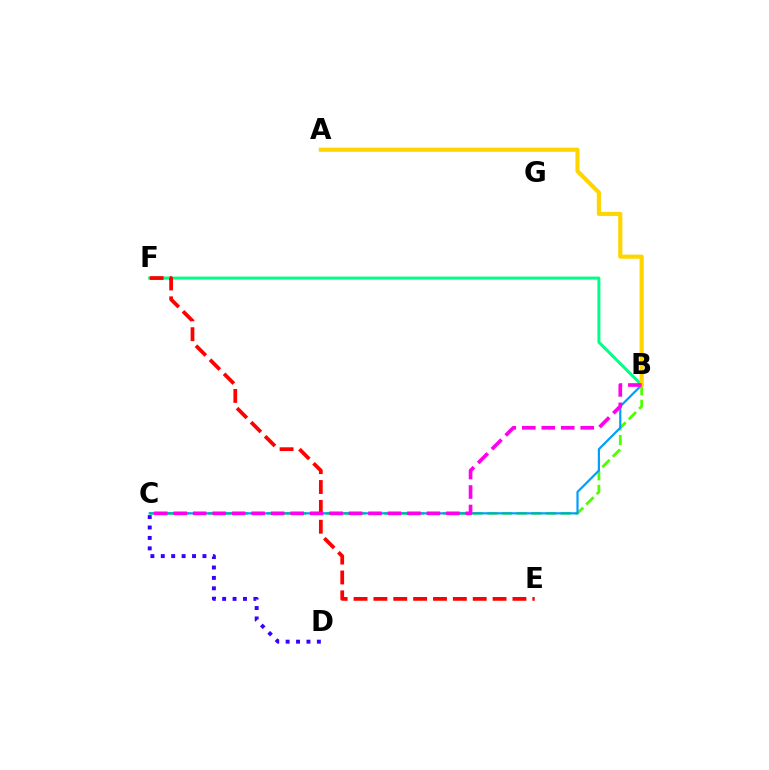{('B', 'C'): [{'color': '#4fff00', 'line_style': 'dashed', 'thickness': 2.0}, {'color': '#009eff', 'line_style': 'solid', 'thickness': 1.58}, {'color': '#ff00ed', 'line_style': 'dashed', 'thickness': 2.65}], ('B', 'F'): [{'color': '#00ff86', 'line_style': 'solid', 'thickness': 2.16}], ('A', 'B'): [{'color': '#ffd500', 'line_style': 'solid', 'thickness': 2.99}], ('E', 'F'): [{'color': '#ff0000', 'line_style': 'dashed', 'thickness': 2.7}], ('C', 'D'): [{'color': '#3700ff', 'line_style': 'dotted', 'thickness': 2.83}]}